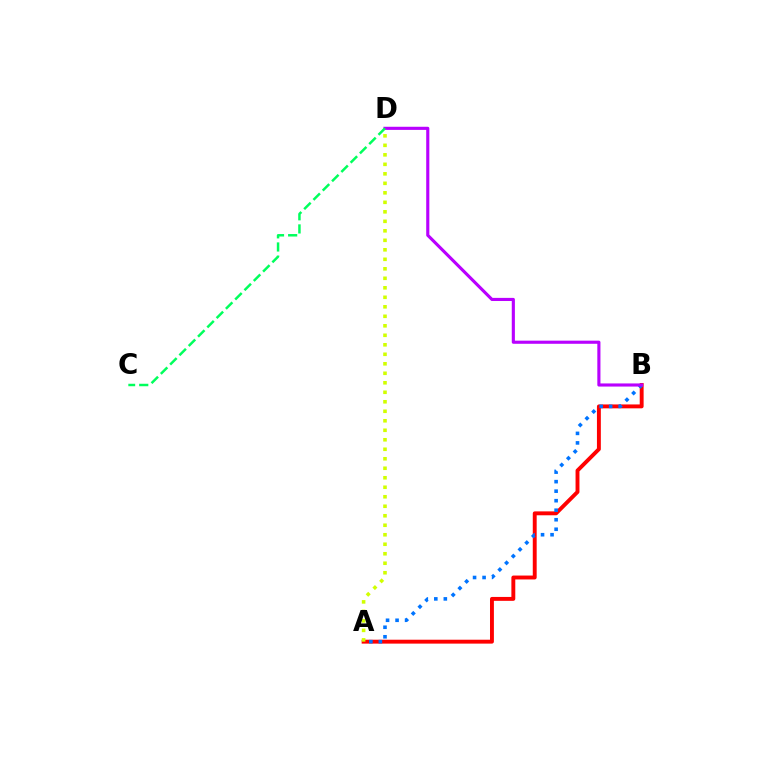{('A', 'B'): [{'color': '#ff0000', 'line_style': 'solid', 'thickness': 2.81}, {'color': '#0074ff', 'line_style': 'dotted', 'thickness': 2.59}], ('A', 'D'): [{'color': '#d1ff00', 'line_style': 'dotted', 'thickness': 2.58}], ('B', 'D'): [{'color': '#b900ff', 'line_style': 'solid', 'thickness': 2.25}], ('C', 'D'): [{'color': '#00ff5c', 'line_style': 'dashed', 'thickness': 1.79}]}